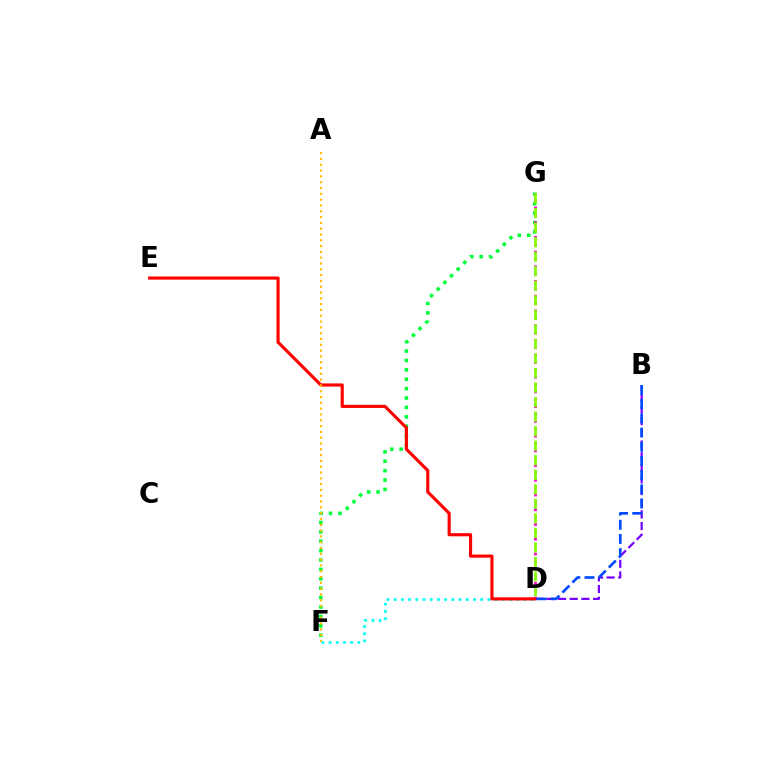{('F', 'G'): [{'color': '#00ff39', 'line_style': 'dotted', 'thickness': 2.55}], ('D', 'F'): [{'color': '#00fff6', 'line_style': 'dotted', 'thickness': 1.96}], ('D', 'G'): [{'color': '#ff00cf', 'line_style': 'dotted', 'thickness': 2.0}, {'color': '#84ff00', 'line_style': 'dashed', 'thickness': 1.97}], ('B', 'D'): [{'color': '#7200ff', 'line_style': 'dashed', 'thickness': 1.58}, {'color': '#004bff', 'line_style': 'dashed', 'thickness': 1.93}], ('D', 'E'): [{'color': '#ff0000', 'line_style': 'solid', 'thickness': 2.26}], ('A', 'F'): [{'color': '#ffbd00', 'line_style': 'dotted', 'thickness': 1.58}]}